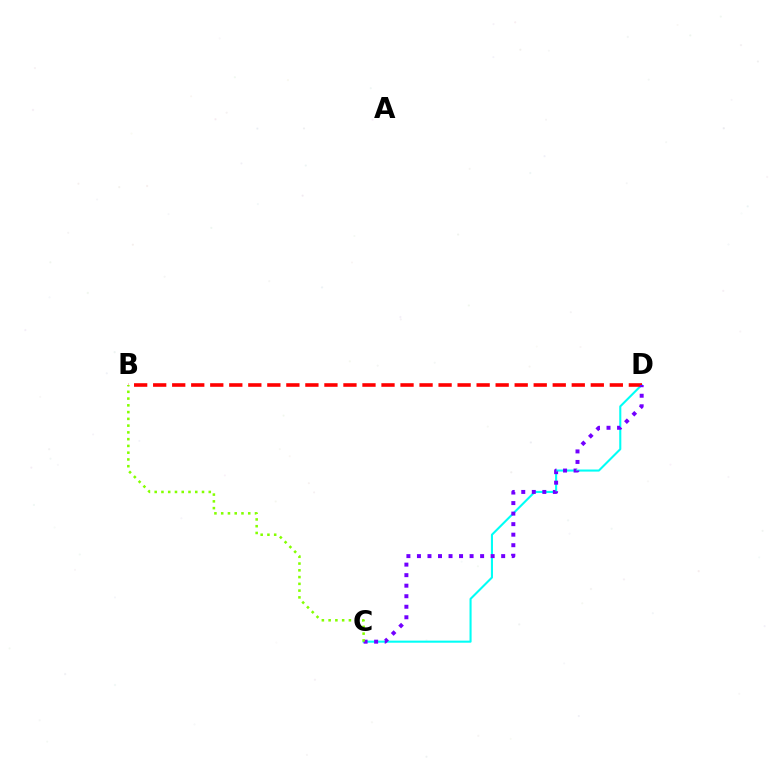{('C', 'D'): [{'color': '#00fff6', 'line_style': 'solid', 'thickness': 1.5}, {'color': '#7200ff', 'line_style': 'dotted', 'thickness': 2.86}], ('B', 'D'): [{'color': '#ff0000', 'line_style': 'dashed', 'thickness': 2.58}], ('B', 'C'): [{'color': '#84ff00', 'line_style': 'dotted', 'thickness': 1.84}]}